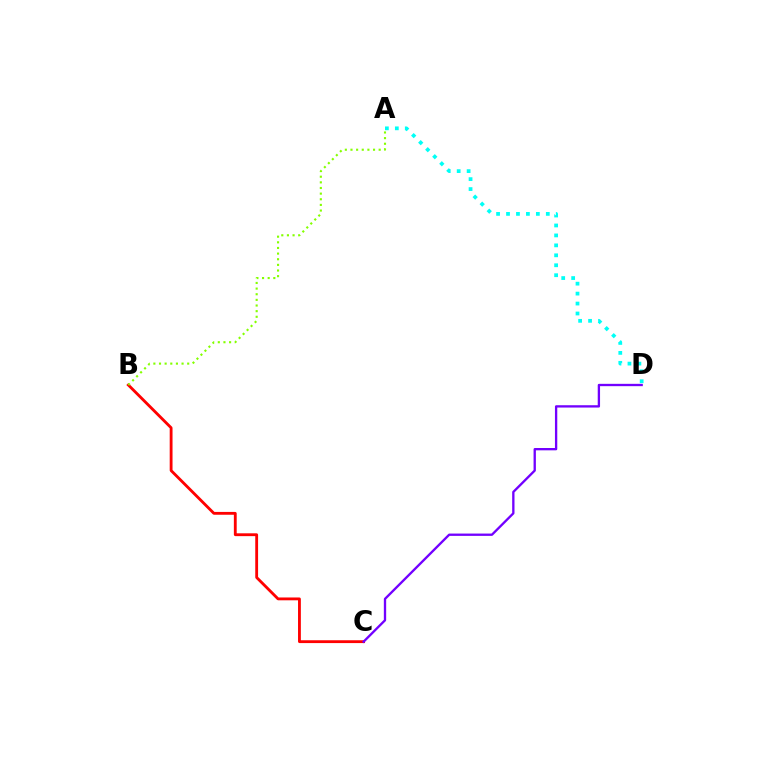{('A', 'D'): [{'color': '#00fff6', 'line_style': 'dotted', 'thickness': 2.7}], ('B', 'C'): [{'color': '#ff0000', 'line_style': 'solid', 'thickness': 2.04}], ('C', 'D'): [{'color': '#7200ff', 'line_style': 'solid', 'thickness': 1.67}], ('A', 'B'): [{'color': '#84ff00', 'line_style': 'dotted', 'thickness': 1.53}]}